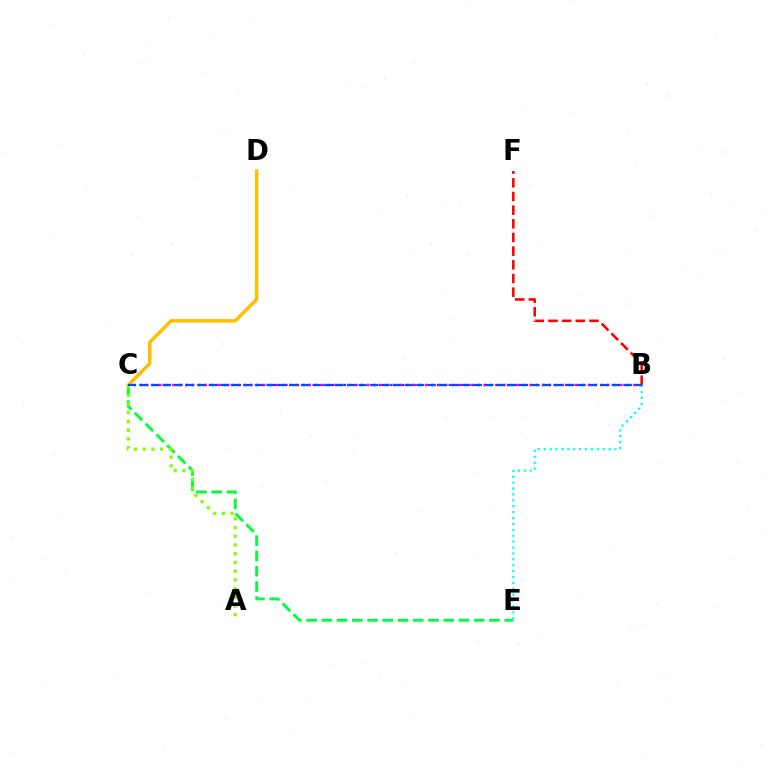{('C', 'E'): [{'color': '#00ff39', 'line_style': 'dashed', 'thickness': 2.07}], ('B', 'C'): [{'color': '#7200ff', 'line_style': 'dotted', 'thickness': 1.58}, {'color': '#ff00cf', 'line_style': 'dotted', 'thickness': 1.76}, {'color': '#004bff', 'line_style': 'dashed', 'thickness': 1.57}], ('C', 'D'): [{'color': '#ffbd00', 'line_style': 'solid', 'thickness': 2.49}], ('B', 'F'): [{'color': '#ff0000', 'line_style': 'dashed', 'thickness': 1.86}], ('A', 'C'): [{'color': '#84ff00', 'line_style': 'dotted', 'thickness': 2.37}], ('B', 'E'): [{'color': '#00fff6', 'line_style': 'dotted', 'thickness': 1.6}]}